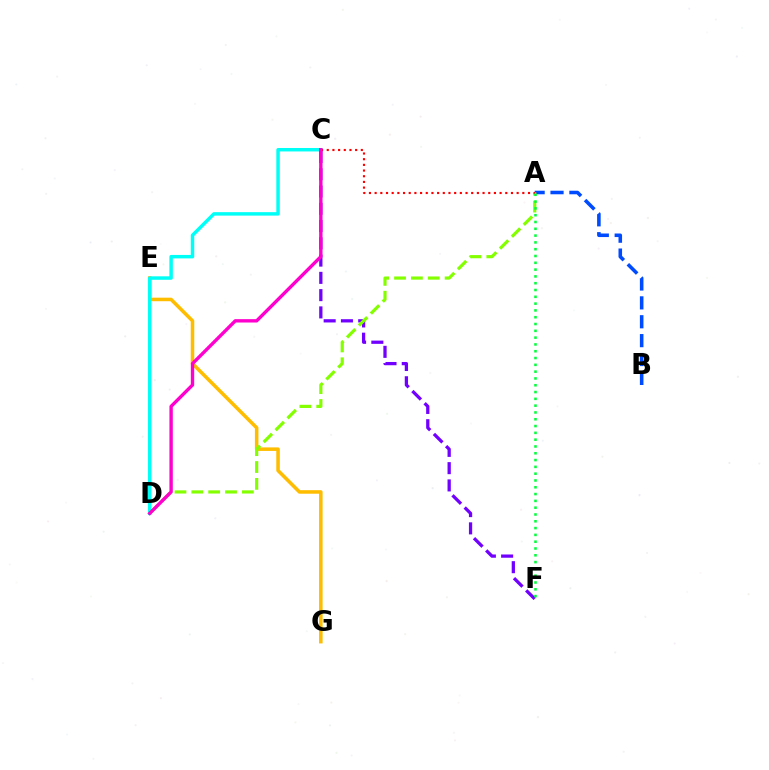{('E', 'G'): [{'color': '#ffbd00', 'line_style': 'solid', 'thickness': 2.55}], ('A', 'B'): [{'color': '#004bff', 'line_style': 'dashed', 'thickness': 2.57}], ('C', 'D'): [{'color': '#00fff6', 'line_style': 'solid', 'thickness': 2.49}, {'color': '#ff00cf', 'line_style': 'solid', 'thickness': 2.43}], ('C', 'F'): [{'color': '#7200ff', 'line_style': 'dashed', 'thickness': 2.35}], ('A', 'D'): [{'color': '#84ff00', 'line_style': 'dashed', 'thickness': 2.29}], ('A', 'C'): [{'color': '#ff0000', 'line_style': 'dotted', 'thickness': 1.54}], ('A', 'F'): [{'color': '#00ff39', 'line_style': 'dotted', 'thickness': 1.85}]}